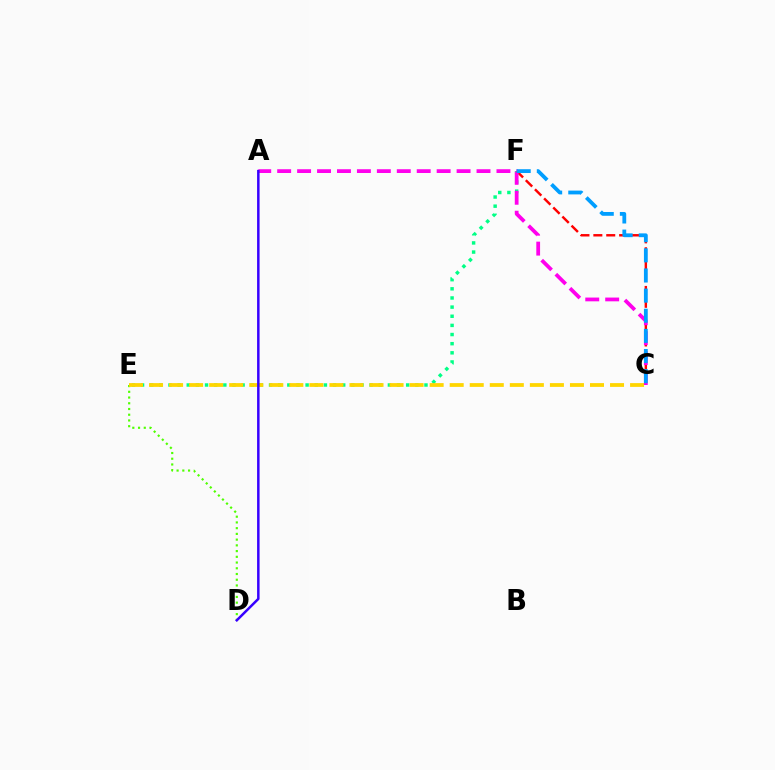{('E', 'F'): [{'color': '#00ff86', 'line_style': 'dotted', 'thickness': 2.48}], ('C', 'F'): [{'color': '#ff0000', 'line_style': 'dashed', 'thickness': 1.75}, {'color': '#009eff', 'line_style': 'dashed', 'thickness': 2.74}], ('D', 'E'): [{'color': '#4fff00', 'line_style': 'dotted', 'thickness': 1.56}], ('C', 'E'): [{'color': '#ffd500', 'line_style': 'dashed', 'thickness': 2.72}], ('A', 'C'): [{'color': '#ff00ed', 'line_style': 'dashed', 'thickness': 2.71}], ('A', 'D'): [{'color': '#3700ff', 'line_style': 'solid', 'thickness': 1.79}]}